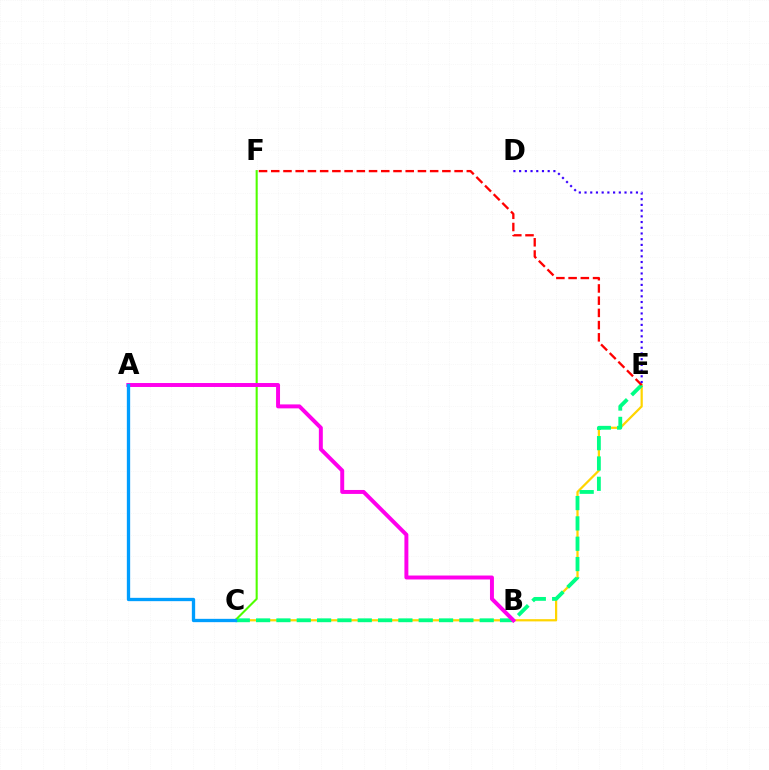{('C', 'E'): [{'color': '#ffd500', 'line_style': 'solid', 'thickness': 1.61}, {'color': '#00ff86', 'line_style': 'dashed', 'thickness': 2.76}], ('C', 'F'): [{'color': '#4fff00', 'line_style': 'solid', 'thickness': 1.5}], ('E', 'F'): [{'color': '#ff0000', 'line_style': 'dashed', 'thickness': 1.66}], ('D', 'E'): [{'color': '#3700ff', 'line_style': 'dotted', 'thickness': 1.55}], ('A', 'B'): [{'color': '#ff00ed', 'line_style': 'solid', 'thickness': 2.85}], ('A', 'C'): [{'color': '#009eff', 'line_style': 'solid', 'thickness': 2.38}]}